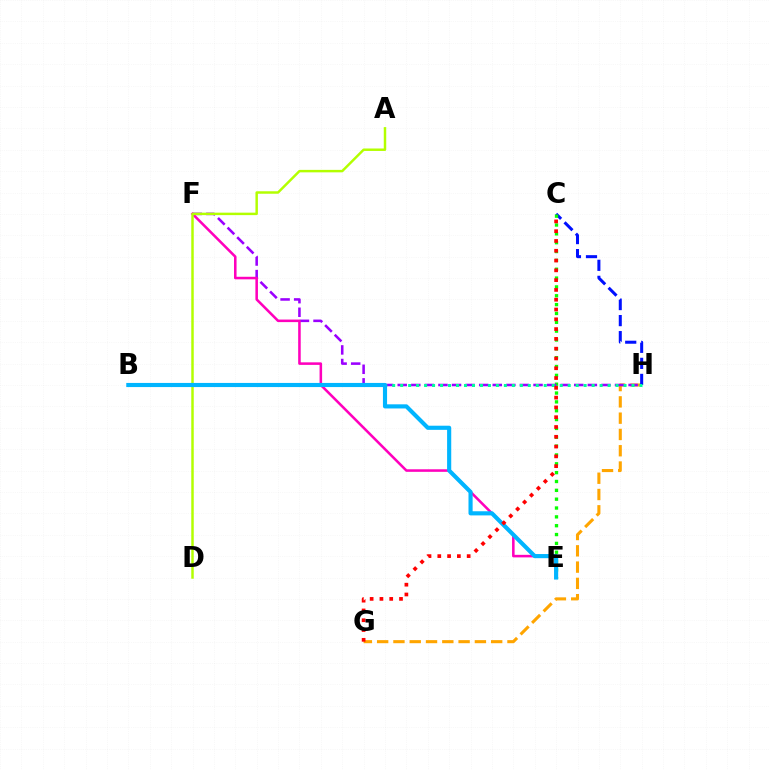{('G', 'H'): [{'color': '#ffa500', 'line_style': 'dashed', 'thickness': 2.21}], ('C', 'H'): [{'color': '#0010ff', 'line_style': 'dashed', 'thickness': 2.18}], ('C', 'E'): [{'color': '#08ff00', 'line_style': 'dotted', 'thickness': 2.4}], ('F', 'H'): [{'color': '#9b00ff', 'line_style': 'dashed', 'thickness': 1.85}], ('E', 'F'): [{'color': '#ff00bd', 'line_style': 'solid', 'thickness': 1.84}], ('B', 'H'): [{'color': '#00ff9d', 'line_style': 'dotted', 'thickness': 2.17}], ('A', 'D'): [{'color': '#b3ff00', 'line_style': 'solid', 'thickness': 1.78}], ('B', 'E'): [{'color': '#00b5ff', 'line_style': 'solid', 'thickness': 2.98}], ('C', 'G'): [{'color': '#ff0000', 'line_style': 'dotted', 'thickness': 2.66}]}